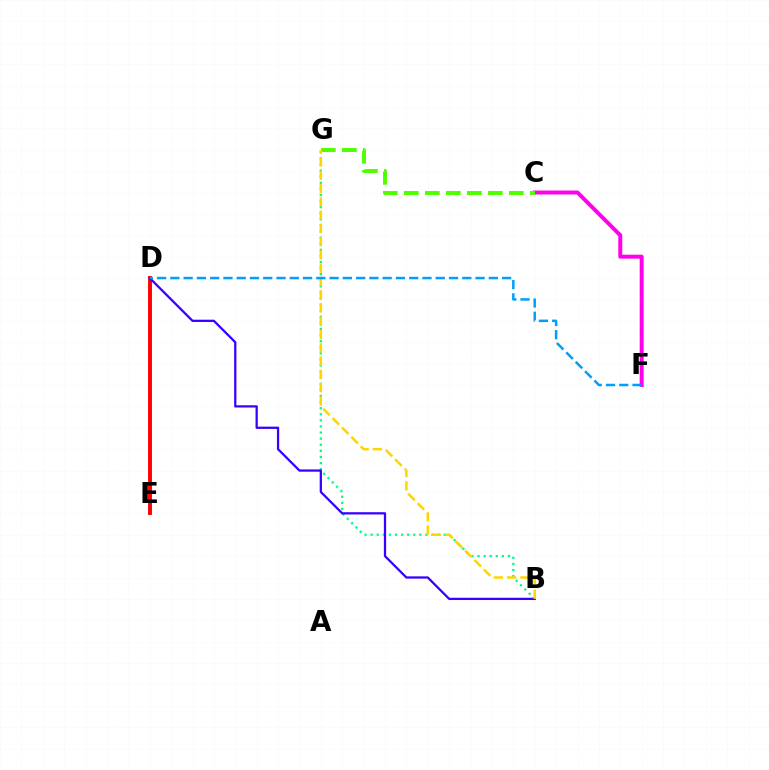{('C', 'F'): [{'color': '#ff00ed', 'line_style': 'solid', 'thickness': 2.85}], ('D', 'E'): [{'color': '#ff0000', 'line_style': 'solid', 'thickness': 2.8}], ('B', 'G'): [{'color': '#00ff86', 'line_style': 'dotted', 'thickness': 1.66}, {'color': '#ffd500', 'line_style': 'dashed', 'thickness': 1.8}], ('B', 'D'): [{'color': '#3700ff', 'line_style': 'solid', 'thickness': 1.63}], ('C', 'G'): [{'color': '#4fff00', 'line_style': 'dashed', 'thickness': 2.85}], ('D', 'F'): [{'color': '#009eff', 'line_style': 'dashed', 'thickness': 1.8}]}